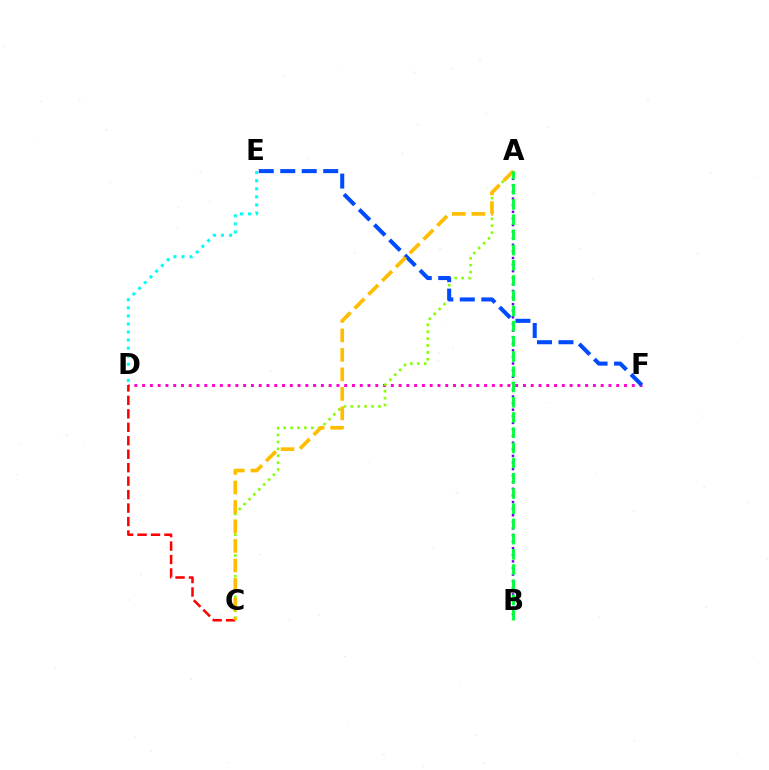{('D', 'E'): [{'color': '#00fff6', 'line_style': 'dotted', 'thickness': 2.19}], ('D', 'F'): [{'color': '#ff00cf', 'line_style': 'dotted', 'thickness': 2.11}], ('A', 'C'): [{'color': '#84ff00', 'line_style': 'dotted', 'thickness': 1.88}, {'color': '#ffbd00', 'line_style': 'dashed', 'thickness': 2.65}], ('A', 'B'): [{'color': '#7200ff', 'line_style': 'dotted', 'thickness': 1.79}, {'color': '#00ff39', 'line_style': 'dashed', 'thickness': 2.07}], ('E', 'F'): [{'color': '#004bff', 'line_style': 'dashed', 'thickness': 2.92}], ('C', 'D'): [{'color': '#ff0000', 'line_style': 'dashed', 'thickness': 1.83}]}